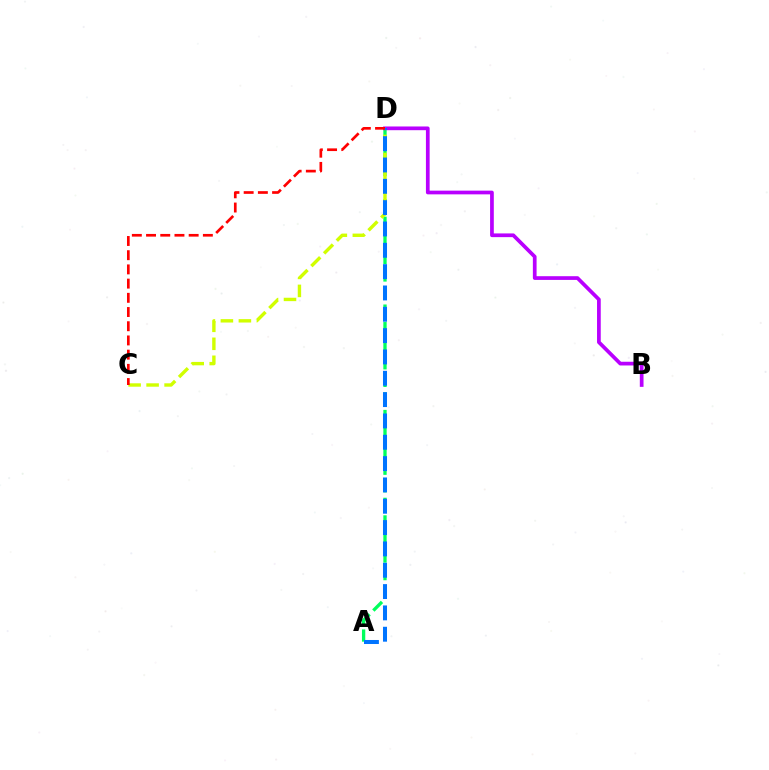{('A', 'D'): [{'color': '#00ff5c', 'line_style': 'dashed', 'thickness': 2.39}, {'color': '#0074ff', 'line_style': 'dashed', 'thickness': 2.9}], ('C', 'D'): [{'color': '#d1ff00', 'line_style': 'dashed', 'thickness': 2.44}, {'color': '#ff0000', 'line_style': 'dashed', 'thickness': 1.93}], ('B', 'D'): [{'color': '#b900ff', 'line_style': 'solid', 'thickness': 2.67}]}